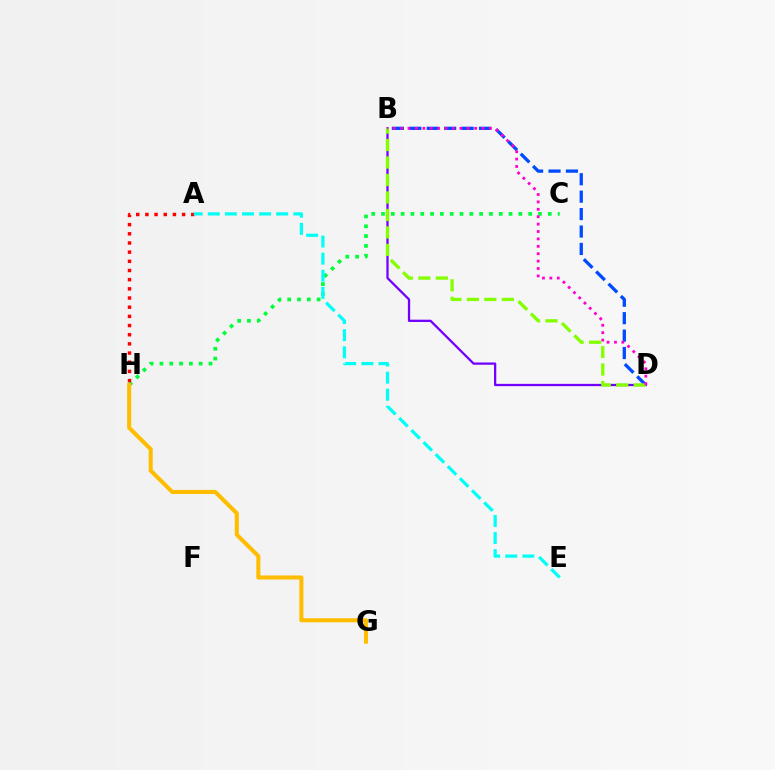{('B', 'D'): [{'color': '#004bff', 'line_style': 'dashed', 'thickness': 2.37}, {'color': '#7200ff', 'line_style': 'solid', 'thickness': 1.64}, {'color': '#84ff00', 'line_style': 'dashed', 'thickness': 2.37}, {'color': '#ff00cf', 'line_style': 'dotted', 'thickness': 2.01}], ('C', 'H'): [{'color': '#00ff39', 'line_style': 'dotted', 'thickness': 2.67}], ('A', 'H'): [{'color': '#ff0000', 'line_style': 'dotted', 'thickness': 2.49}], ('G', 'H'): [{'color': '#ffbd00', 'line_style': 'solid', 'thickness': 2.92}], ('A', 'E'): [{'color': '#00fff6', 'line_style': 'dashed', 'thickness': 2.32}]}